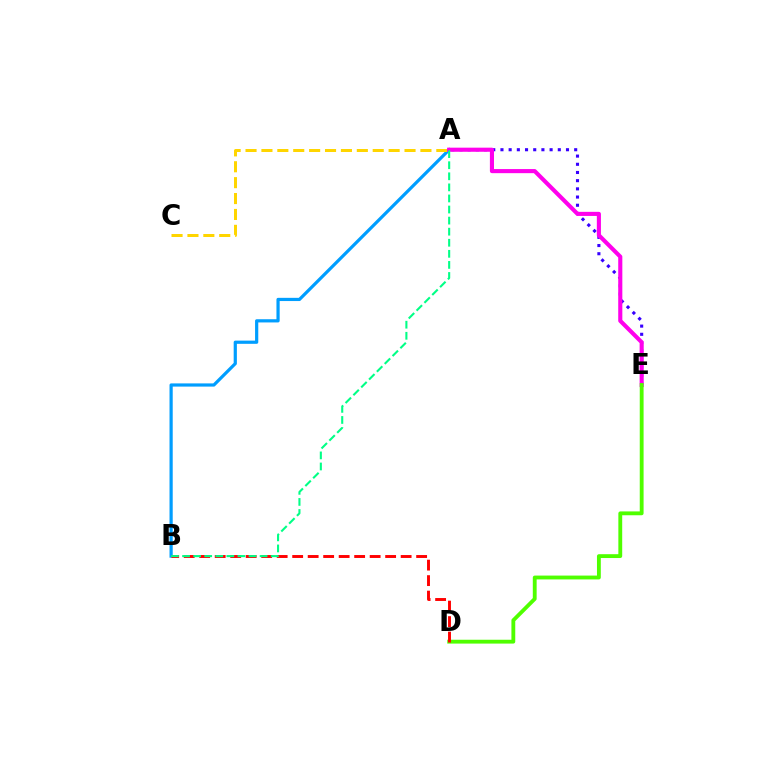{('A', 'B'): [{'color': '#009eff', 'line_style': 'solid', 'thickness': 2.31}, {'color': '#00ff86', 'line_style': 'dashed', 'thickness': 1.5}], ('A', 'C'): [{'color': '#ffd500', 'line_style': 'dashed', 'thickness': 2.16}], ('A', 'E'): [{'color': '#3700ff', 'line_style': 'dotted', 'thickness': 2.23}, {'color': '#ff00ed', 'line_style': 'solid', 'thickness': 2.96}], ('D', 'E'): [{'color': '#4fff00', 'line_style': 'solid', 'thickness': 2.77}], ('B', 'D'): [{'color': '#ff0000', 'line_style': 'dashed', 'thickness': 2.1}]}